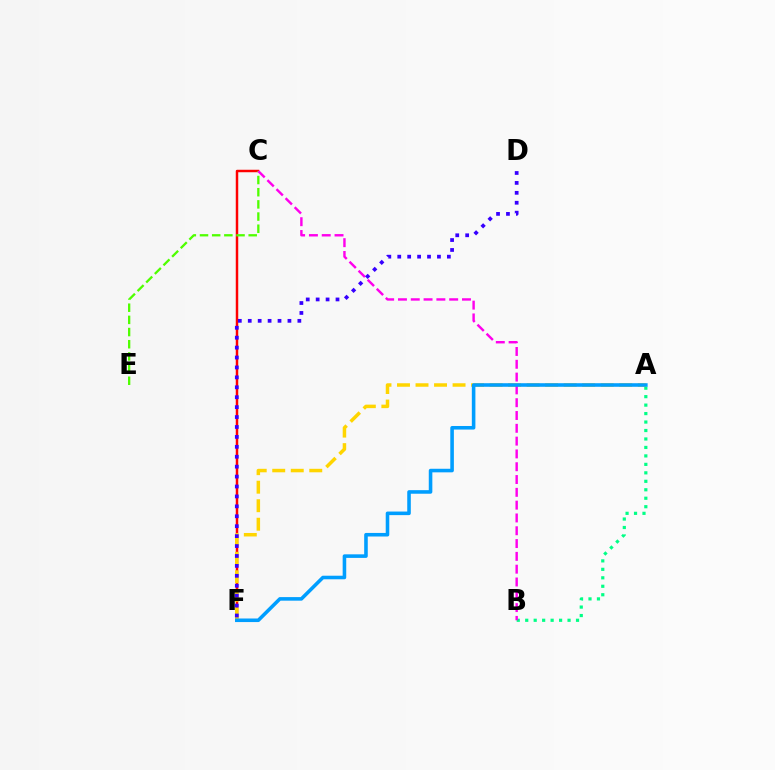{('C', 'F'): [{'color': '#ff0000', 'line_style': 'solid', 'thickness': 1.78}], ('C', 'E'): [{'color': '#4fff00', 'line_style': 'dashed', 'thickness': 1.65}], ('A', 'B'): [{'color': '#00ff86', 'line_style': 'dotted', 'thickness': 2.3}], ('A', 'F'): [{'color': '#ffd500', 'line_style': 'dashed', 'thickness': 2.52}, {'color': '#009eff', 'line_style': 'solid', 'thickness': 2.57}], ('B', 'C'): [{'color': '#ff00ed', 'line_style': 'dashed', 'thickness': 1.74}], ('D', 'F'): [{'color': '#3700ff', 'line_style': 'dotted', 'thickness': 2.7}]}